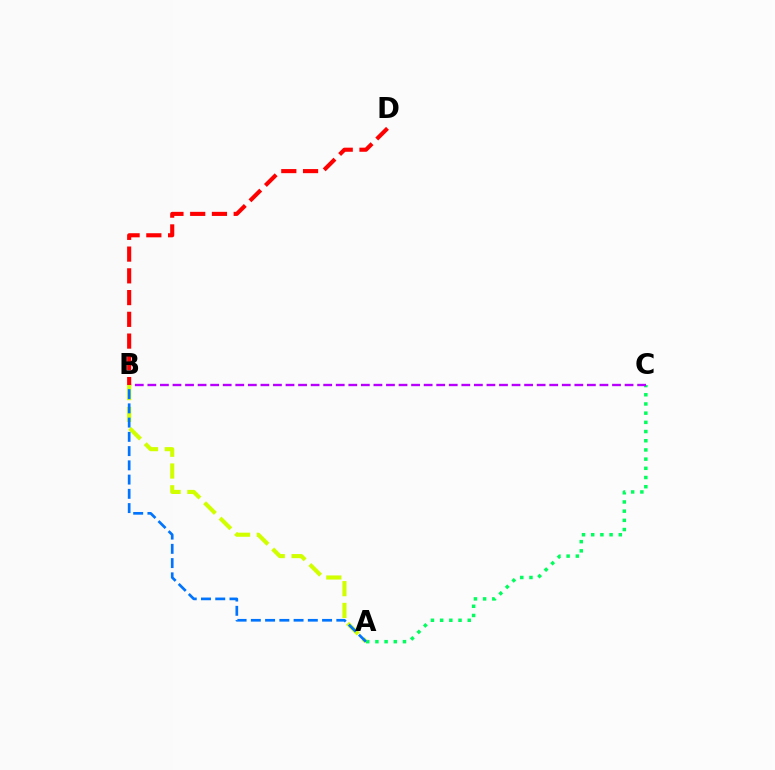{('A', 'C'): [{'color': '#00ff5c', 'line_style': 'dotted', 'thickness': 2.5}], ('B', 'C'): [{'color': '#b900ff', 'line_style': 'dashed', 'thickness': 1.71}], ('B', 'D'): [{'color': '#ff0000', 'line_style': 'dashed', 'thickness': 2.95}], ('A', 'B'): [{'color': '#d1ff00', 'line_style': 'dashed', 'thickness': 2.96}, {'color': '#0074ff', 'line_style': 'dashed', 'thickness': 1.94}]}